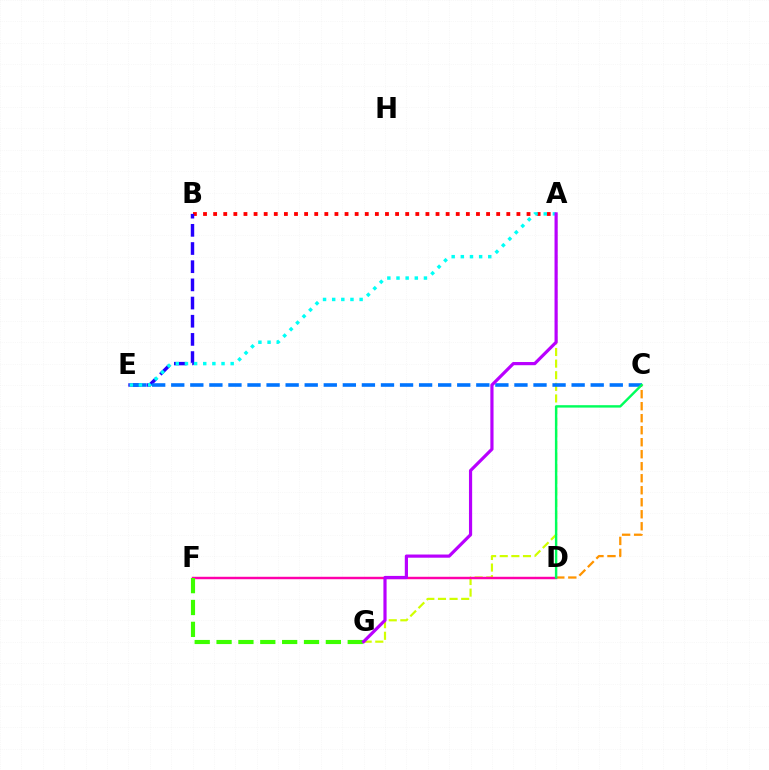{('A', 'G'): [{'color': '#d1ff00', 'line_style': 'dashed', 'thickness': 1.58}, {'color': '#b900ff', 'line_style': 'solid', 'thickness': 2.29}], ('A', 'B'): [{'color': '#ff0000', 'line_style': 'dotted', 'thickness': 2.75}], ('B', 'E'): [{'color': '#2500ff', 'line_style': 'dashed', 'thickness': 2.47}], ('C', 'D'): [{'color': '#ff9400', 'line_style': 'dashed', 'thickness': 1.63}, {'color': '#00ff5c', 'line_style': 'solid', 'thickness': 1.74}], ('D', 'F'): [{'color': '#ff00ac', 'line_style': 'solid', 'thickness': 1.76}], ('C', 'E'): [{'color': '#0074ff', 'line_style': 'dashed', 'thickness': 2.59}], ('F', 'G'): [{'color': '#3dff00', 'line_style': 'dashed', 'thickness': 2.97}], ('A', 'E'): [{'color': '#00fff6', 'line_style': 'dotted', 'thickness': 2.49}]}